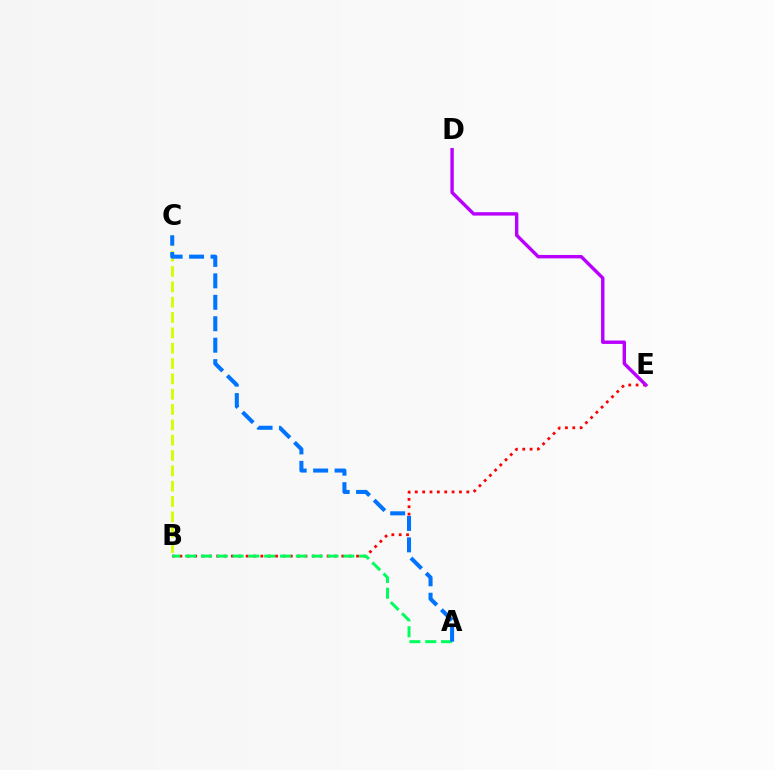{('B', 'E'): [{'color': '#ff0000', 'line_style': 'dotted', 'thickness': 2.0}], ('A', 'B'): [{'color': '#00ff5c', 'line_style': 'dashed', 'thickness': 2.15}], ('B', 'C'): [{'color': '#d1ff00', 'line_style': 'dashed', 'thickness': 2.08}], ('D', 'E'): [{'color': '#b900ff', 'line_style': 'solid', 'thickness': 2.45}], ('A', 'C'): [{'color': '#0074ff', 'line_style': 'dashed', 'thickness': 2.91}]}